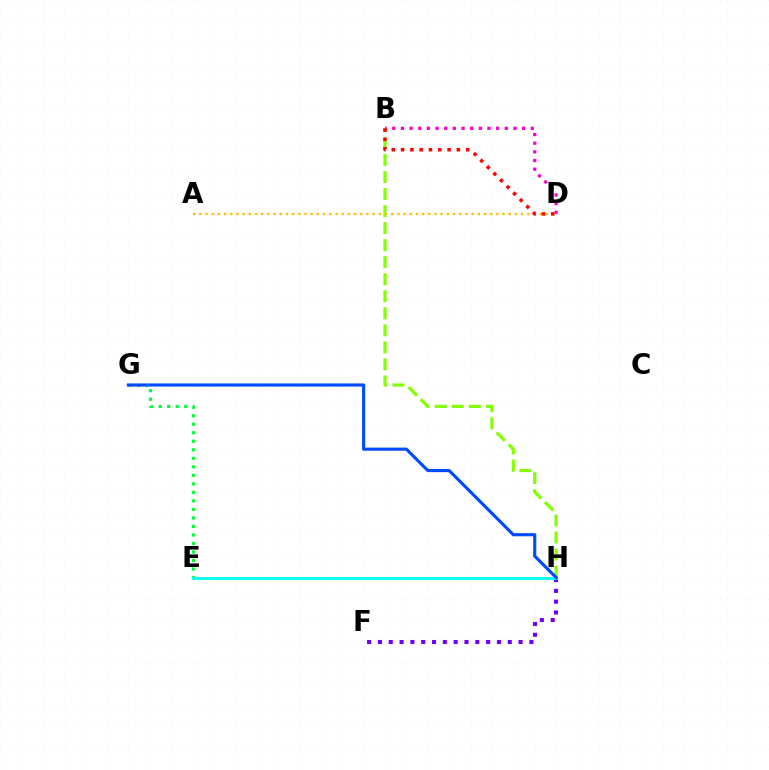{('B', 'H'): [{'color': '#84ff00', 'line_style': 'dashed', 'thickness': 2.31}], ('B', 'D'): [{'color': '#ff00cf', 'line_style': 'dotted', 'thickness': 2.35}, {'color': '#ff0000', 'line_style': 'dotted', 'thickness': 2.53}], ('A', 'D'): [{'color': '#ffbd00', 'line_style': 'dotted', 'thickness': 1.68}], ('F', 'H'): [{'color': '#7200ff', 'line_style': 'dotted', 'thickness': 2.94}], ('E', 'G'): [{'color': '#00ff39', 'line_style': 'dotted', 'thickness': 2.31}], ('E', 'H'): [{'color': '#00fff6', 'line_style': 'solid', 'thickness': 2.04}], ('G', 'H'): [{'color': '#004bff', 'line_style': 'solid', 'thickness': 2.25}]}